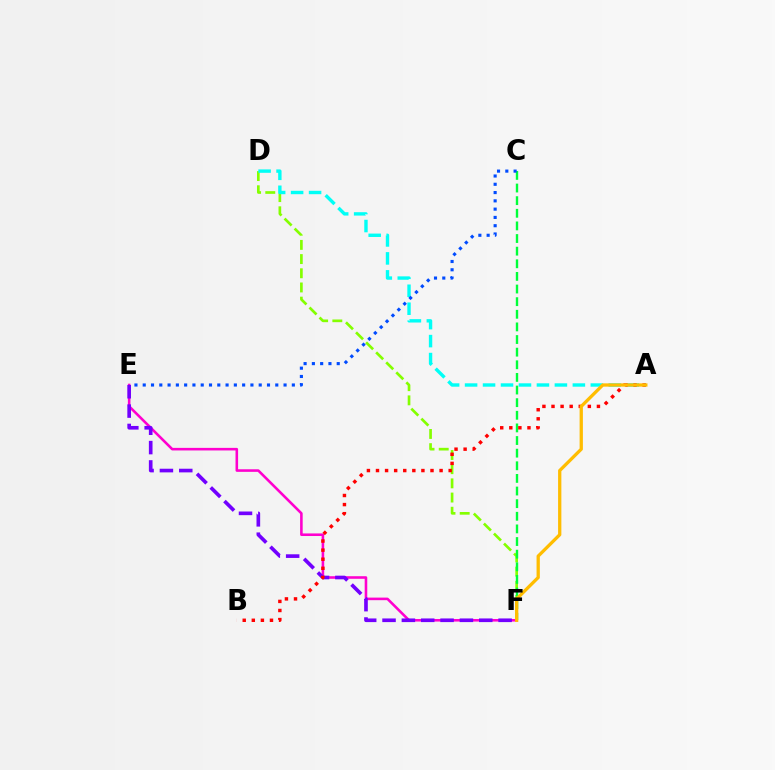{('D', 'F'): [{'color': '#84ff00', 'line_style': 'dashed', 'thickness': 1.93}], ('E', 'F'): [{'color': '#ff00cf', 'line_style': 'solid', 'thickness': 1.86}, {'color': '#7200ff', 'line_style': 'dashed', 'thickness': 2.63}], ('A', 'D'): [{'color': '#00fff6', 'line_style': 'dashed', 'thickness': 2.44}], ('C', 'F'): [{'color': '#00ff39', 'line_style': 'dashed', 'thickness': 1.72}], ('A', 'B'): [{'color': '#ff0000', 'line_style': 'dotted', 'thickness': 2.47}], ('A', 'F'): [{'color': '#ffbd00', 'line_style': 'solid', 'thickness': 2.36}], ('C', 'E'): [{'color': '#004bff', 'line_style': 'dotted', 'thickness': 2.25}]}